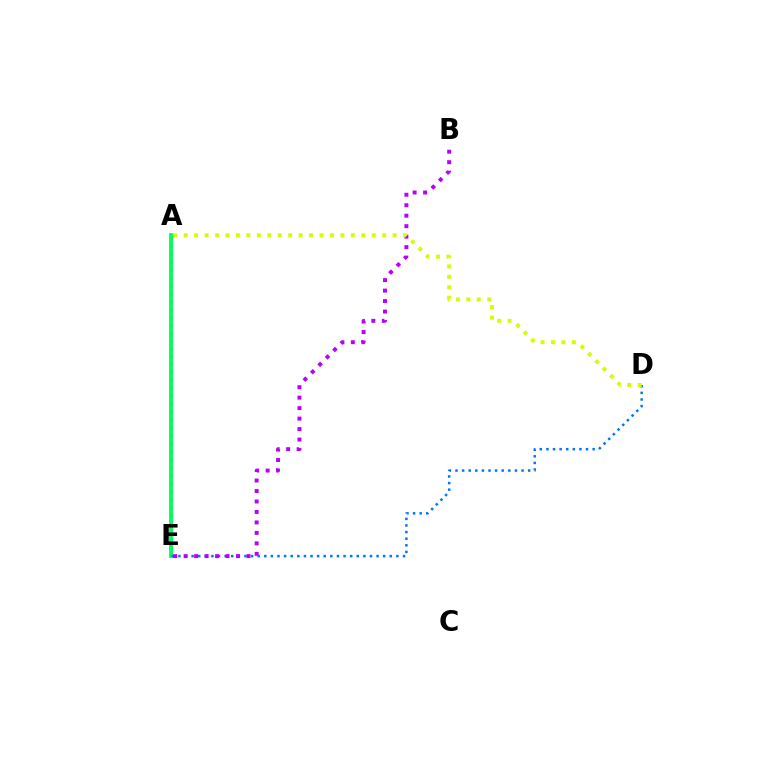{('A', 'E'): [{'color': '#ff0000', 'line_style': 'dotted', 'thickness': 2.15}, {'color': '#00ff5c', 'line_style': 'solid', 'thickness': 2.79}], ('D', 'E'): [{'color': '#0074ff', 'line_style': 'dotted', 'thickness': 1.79}], ('B', 'E'): [{'color': '#b900ff', 'line_style': 'dotted', 'thickness': 2.85}], ('A', 'D'): [{'color': '#d1ff00', 'line_style': 'dotted', 'thickness': 2.84}]}